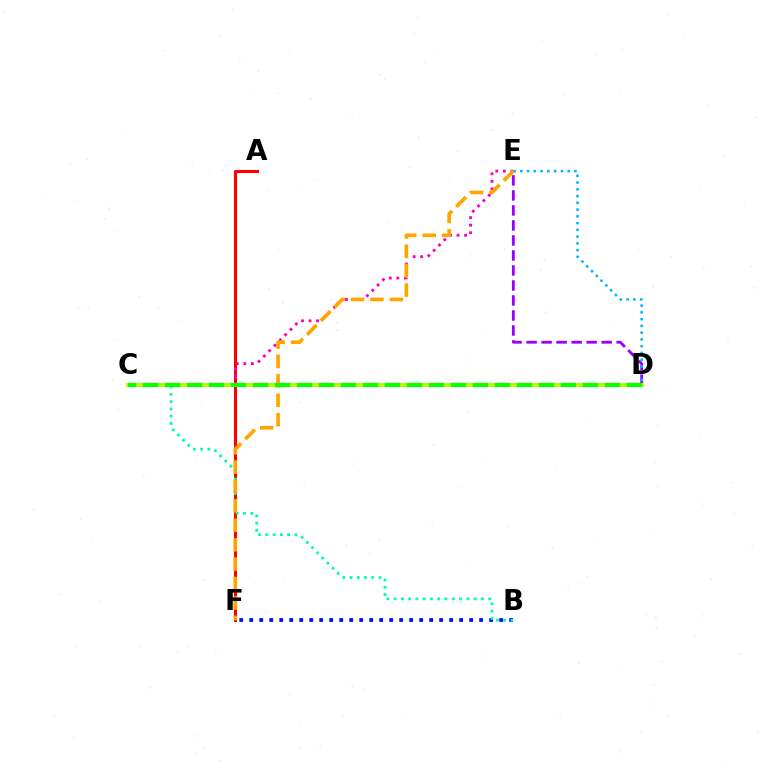{('D', 'E'): [{'color': '#9b00ff', 'line_style': 'dashed', 'thickness': 2.04}, {'color': '#00b5ff', 'line_style': 'dotted', 'thickness': 1.84}], ('B', 'F'): [{'color': '#0010ff', 'line_style': 'dotted', 'thickness': 2.72}], ('A', 'F'): [{'color': '#ff0000', 'line_style': 'solid', 'thickness': 2.19}], ('C', 'E'): [{'color': '#ff00bd', 'line_style': 'dotted', 'thickness': 2.05}], ('B', 'C'): [{'color': '#00ff9d', 'line_style': 'dotted', 'thickness': 1.98}], ('E', 'F'): [{'color': '#ffa500', 'line_style': 'dashed', 'thickness': 2.64}], ('C', 'D'): [{'color': '#b3ff00', 'line_style': 'solid', 'thickness': 2.86}, {'color': '#08ff00', 'line_style': 'dashed', 'thickness': 2.99}]}